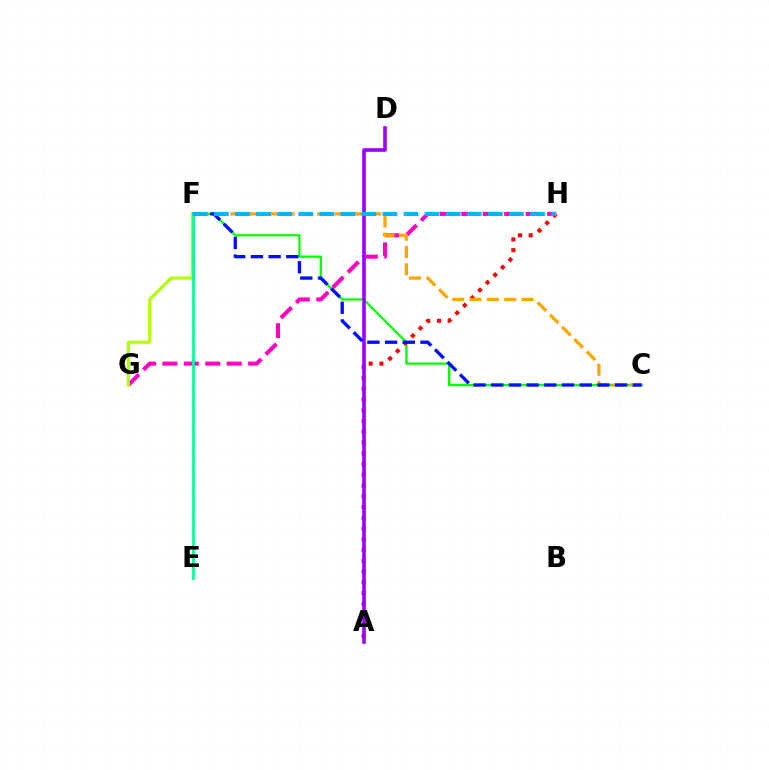{('G', 'H'): [{'color': '#ff00bd', 'line_style': 'dashed', 'thickness': 2.91}], ('C', 'F'): [{'color': '#08ff00', 'line_style': 'solid', 'thickness': 1.66}, {'color': '#ffa500', 'line_style': 'dashed', 'thickness': 2.36}, {'color': '#0010ff', 'line_style': 'dashed', 'thickness': 2.4}], ('F', 'G'): [{'color': '#b3ff00', 'line_style': 'solid', 'thickness': 2.27}], ('A', 'H'): [{'color': '#ff0000', 'line_style': 'dotted', 'thickness': 2.92}], ('A', 'D'): [{'color': '#9b00ff', 'line_style': 'solid', 'thickness': 2.59}], ('E', 'F'): [{'color': '#00ff9d', 'line_style': 'solid', 'thickness': 1.97}], ('F', 'H'): [{'color': '#00b5ff', 'line_style': 'dashed', 'thickness': 2.86}]}